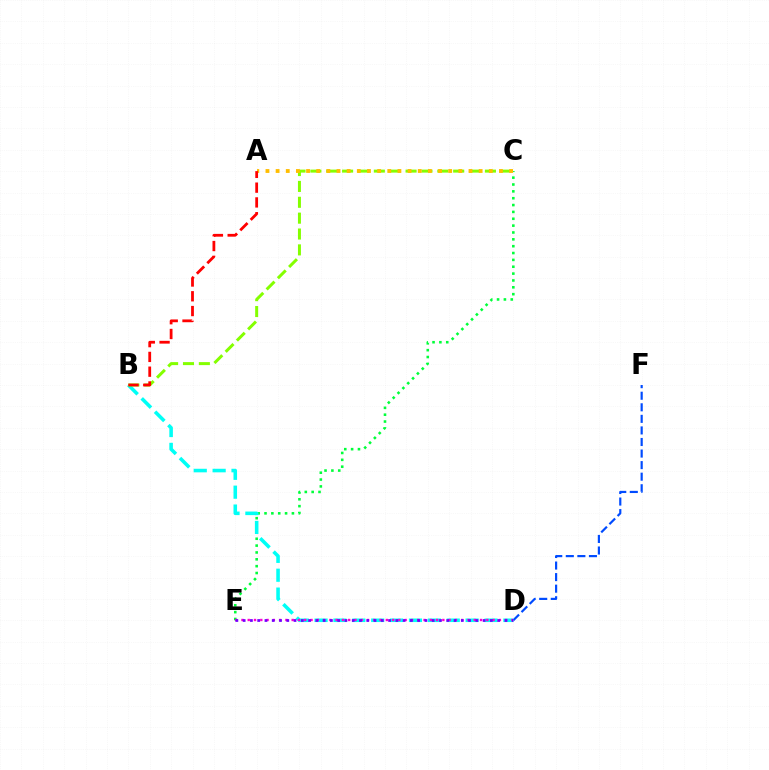{('D', 'F'): [{'color': '#004bff', 'line_style': 'dashed', 'thickness': 1.57}], ('C', 'E'): [{'color': '#00ff39', 'line_style': 'dotted', 'thickness': 1.86}], ('B', 'D'): [{'color': '#00fff6', 'line_style': 'dashed', 'thickness': 2.57}], ('D', 'E'): [{'color': '#ff00cf', 'line_style': 'dotted', 'thickness': 1.71}, {'color': '#7200ff', 'line_style': 'dotted', 'thickness': 1.98}], ('B', 'C'): [{'color': '#84ff00', 'line_style': 'dashed', 'thickness': 2.16}], ('A', 'C'): [{'color': '#ffbd00', 'line_style': 'dotted', 'thickness': 2.76}], ('A', 'B'): [{'color': '#ff0000', 'line_style': 'dashed', 'thickness': 2.01}]}